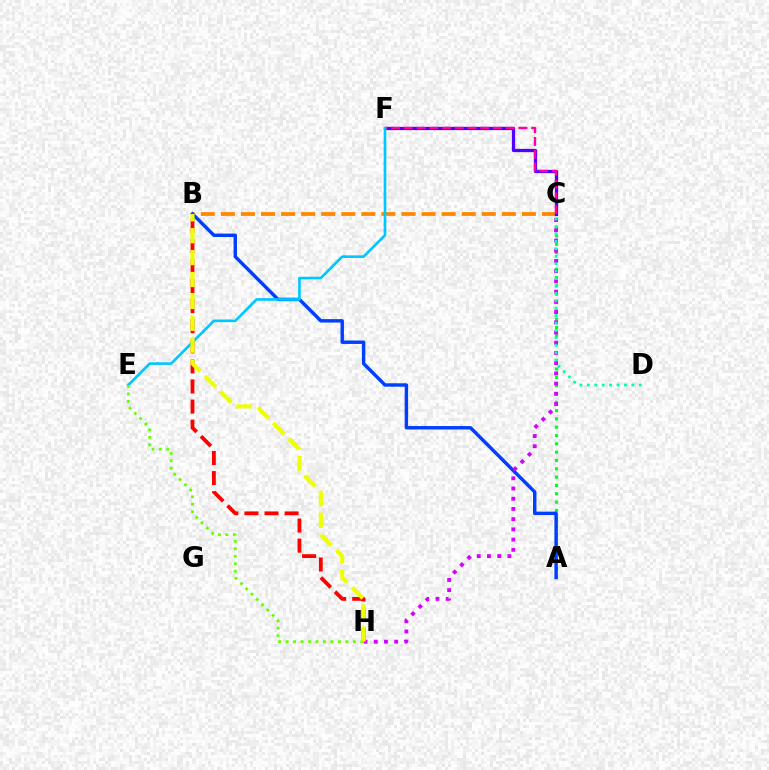{('A', 'C'): [{'color': '#00ff27', 'line_style': 'dotted', 'thickness': 2.26}], ('B', 'C'): [{'color': '#ff8800', 'line_style': 'dashed', 'thickness': 2.73}], ('A', 'B'): [{'color': '#003fff', 'line_style': 'solid', 'thickness': 2.47}], ('C', 'H'): [{'color': '#d600ff', 'line_style': 'dotted', 'thickness': 2.78}], ('C', 'D'): [{'color': '#00ffaf', 'line_style': 'dotted', 'thickness': 2.02}], ('B', 'H'): [{'color': '#ff0000', 'line_style': 'dashed', 'thickness': 2.73}, {'color': '#eeff00', 'line_style': 'dashed', 'thickness': 2.97}], ('C', 'F'): [{'color': '#4f00ff', 'line_style': 'solid', 'thickness': 2.34}, {'color': '#ff00a0', 'line_style': 'dashed', 'thickness': 1.73}], ('E', 'F'): [{'color': '#00c7ff', 'line_style': 'solid', 'thickness': 1.91}], ('E', 'H'): [{'color': '#66ff00', 'line_style': 'dotted', 'thickness': 2.03}]}